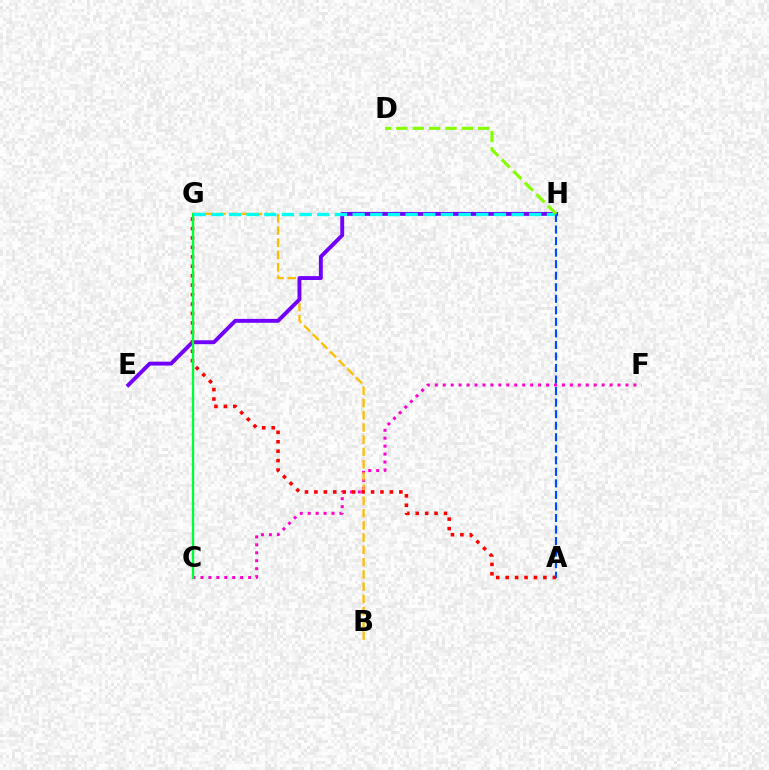{('C', 'F'): [{'color': '#ff00cf', 'line_style': 'dotted', 'thickness': 2.16}], ('B', 'G'): [{'color': '#ffbd00', 'line_style': 'dashed', 'thickness': 1.66}], ('E', 'H'): [{'color': '#7200ff', 'line_style': 'solid', 'thickness': 2.81}], ('G', 'H'): [{'color': '#00fff6', 'line_style': 'dashed', 'thickness': 2.4}], ('A', 'G'): [{'color': '#ff0000', 'line_style': 'dotted', 'thickness': 2.56}], ('A', 'H'): [{'color': '#004bff', 'line_style': 'dashed', 'thickness': 1.57}], ('D', 'H'): [{'color': '#84ff00', 'line_style': 'dashed', 'thickness': 2.22}], ('C', 'G'): [{'color': '#00ff39', 'line_style': 'solid', 'thickness': 1.72}]}